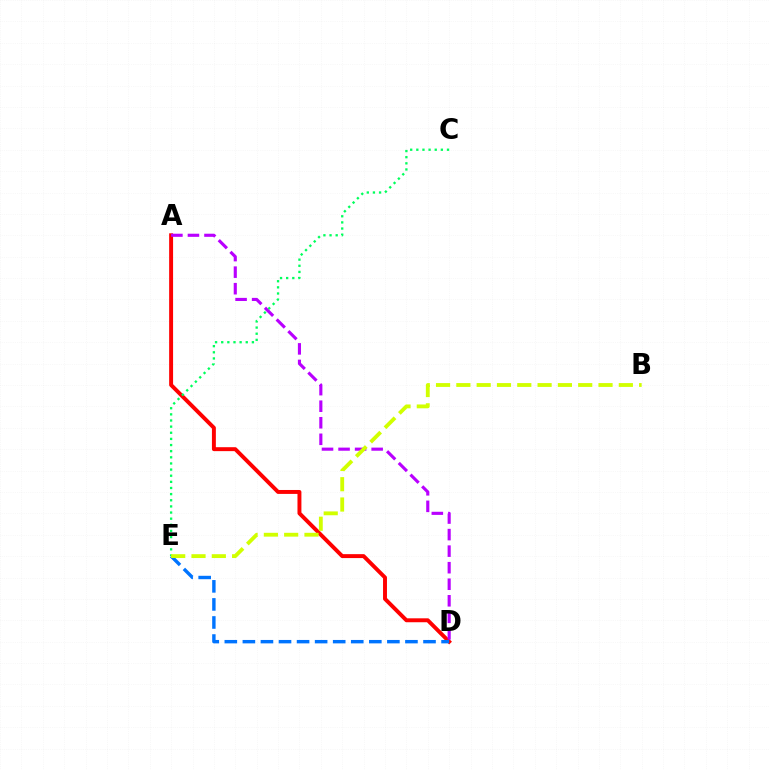{('A', 'D'): [{'color': '#ff0000', 'line_style': 'solid', 'thickness': 2.83}, {'color': '#b900ff', 'line_style': 'dashed', 'thickness': 2.25}], ('D', 'E'): [{'color': '#0074ff', 'line_style': 'dashed', 'thickness': 2.45}], ('C', 'E'): [{'color': '#00ff5c', 'line_style': 'dotted', 'thickness': 1.67}], ('B', 'E'): [{'color': '#d1ff00', 'line_style': 'dashed', 'thickness': 2.76}]}